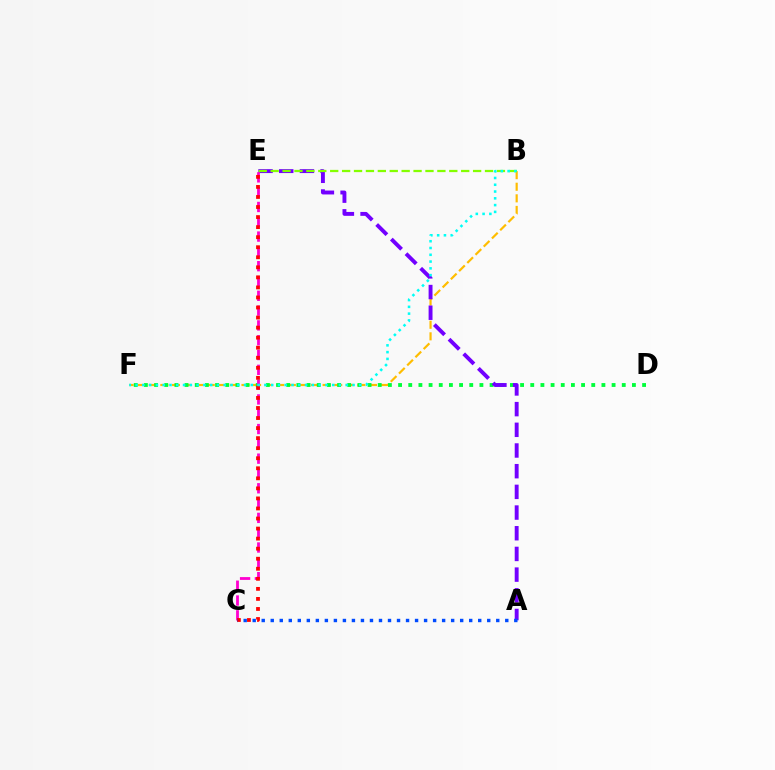{('B', 'F'): [{'color': '#ffbd00', 'line_style': 'dashed', 'thickness': 1.57}, {'color': '#00fff6', 'line_style': 'dotted', 'thickness': 1.84}], ('D', 'F'): [{'color': '#00ff39', 'line_style': 'dotted', 'thickness': 2.76}], ('A', 'E'): [{'color': '#7200ff', 'line_style': 'dashed', 'thickness': 2.81}], ('C', 'E'): [{'color': '#ff00cf', 'line_style': 'dashed', 'thickness': 2.01}, {'color': '#ff0000', 'line_style': 'dotted', 'thickness': 2.73}], ('B', 'E'): [{'color': '#84ff00', 'line_style': 'dashed', 'thickness': 1.62}], ('A', 'C'): [{'color': '#004bff', 'line_style': 'dotted', 'thickness': 2.45}]}